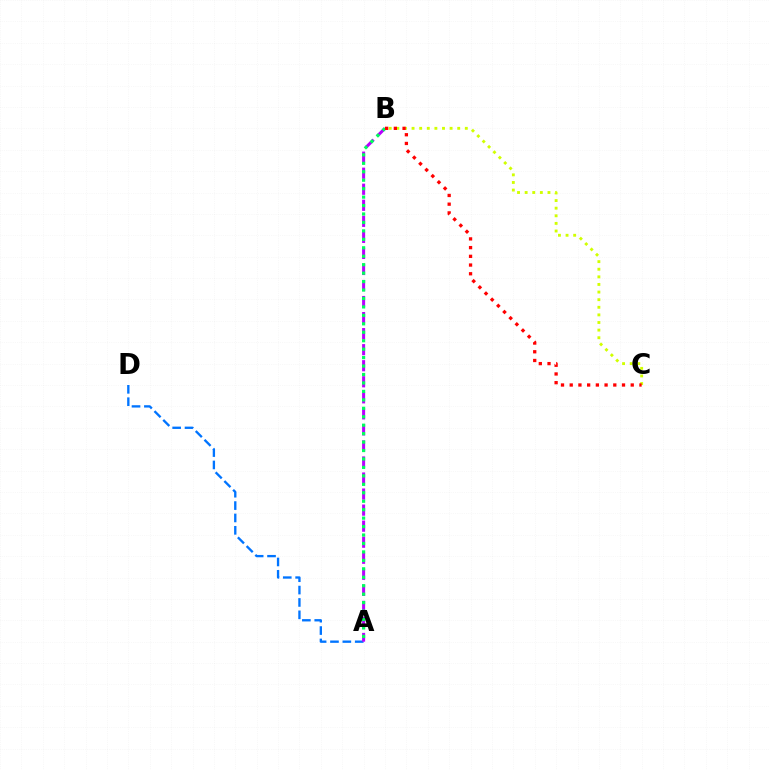{('A', 'D'): [{'color': '#0074ff', 'line_style': 'dashed', 'thickness': 1.68}], ('B', 'C'): [{'color': '#d1ff00', 'line_style': 'dotted', 'thickness': 2.07}, {'color': '#ff0000', 'line_style': 'dotted', 'thickness': 2.37}], ('A', 'B'): [{'color': '#b900ff', 'line_style': 'dashed', 'thickness': 2.18}, {'color': '#00ff5c', 'line_style': 'dotted', 'thickness': 2.3}]}